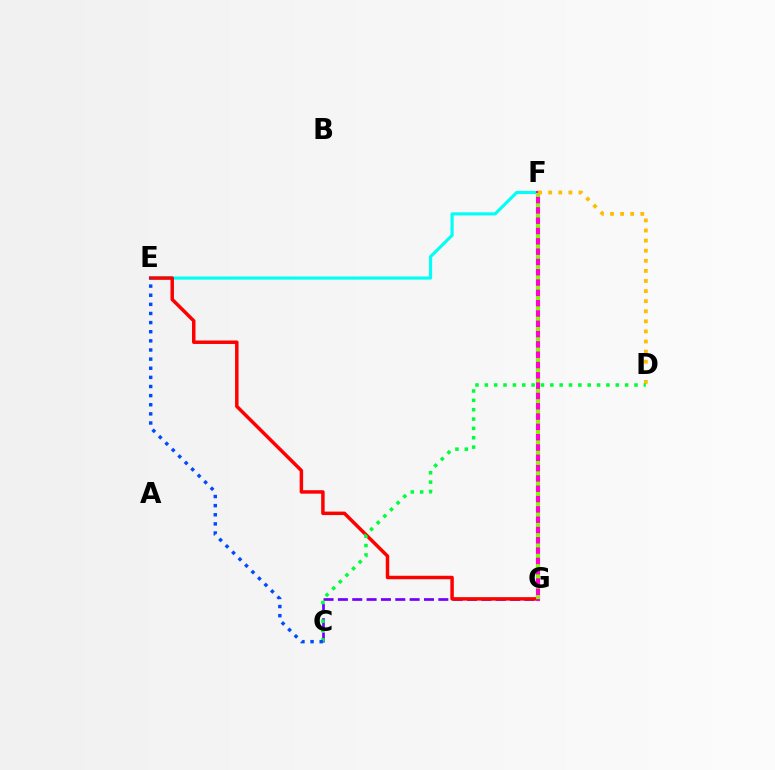{('C', 'G'): [{'color': '#7200ff', 'line_style': 'dashed', 'thickness': 1.95}], ('E', 'F'): [{'color': '#00fff6', 'line_style': 'solid', 'thickness': 2.26}], ('E', 'G'): [{'color': '#ff0000', 'line_style': 'solid', 'thickness': 2.5}], ('F', 'G'): [{'color': '#ff00cf', 'line_style': 'solid', 'thickness': 2.96}, {'color': '#84ff00', 'line_style': 'dotted', 'thickness': 2.8}], ('D', 'F'): [{'color': '#ffbd00', 'line_style': 'dotted', 'thickness': 2.74}], ('C', 'D'): [{'color': '#00ff39', 'line_style': 'dotted', 'thickness': 2.54}], ('C', 'E'): [{'color': '#004bff', 'line_style': 'dotted', 'thickness': 2.48}]}